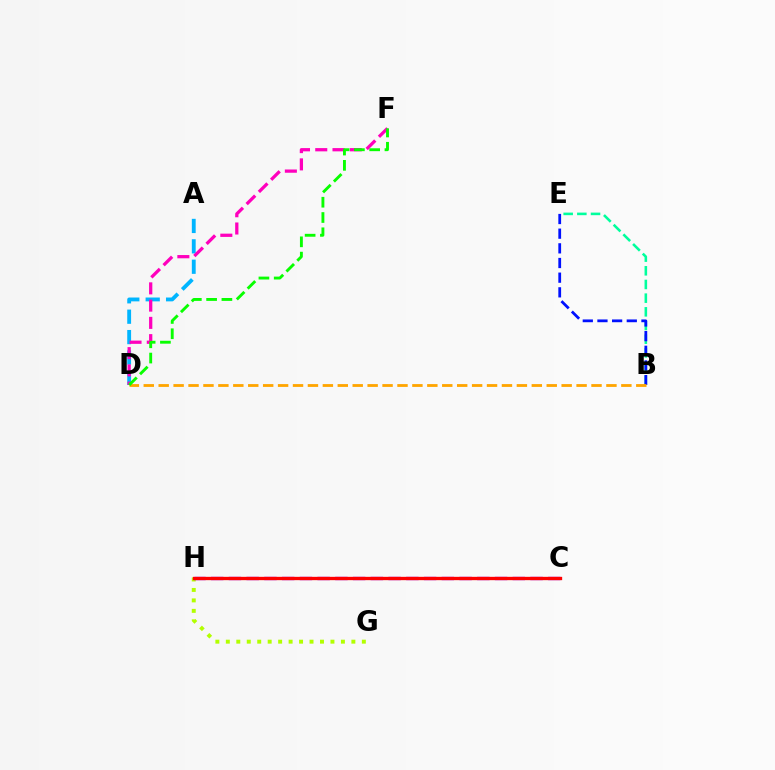{('B', 'E'): [{'color': '#00ff9d', 'line_style': 'dashed', 'thickness': 1.86}, {'color': '#0010ff', 'line_style': 'dashed', 'thickness': 1.99}], ('B', 'D'): [{'color': '#ffa500', 'line_style': 'dashed', 'thickness': 2.03}], ('A', 'D'): [{'color': '#00b5ff', 'line_style': 'dashed', 'thickness': 2.77}], ('D', 'F'): [{'color': '#ff00bd', 'line_style': 'dashed', 'thickness': 2.34}, {'color': '#08ff00', 'line_style': 'dashed', 'thickness': 2.08}], ('G', 'H'): [{'color': '#b3ff00', 'line_style': 'dotted', 'thickness': 2.84}], ('C', 'H'): [{'color': '#9b00ff', 'line_style': 'dashed', 'thickness': 2.41}, {'color': '#ff0000', 'line_style': 'solid', 'thickness': 2.39}]}